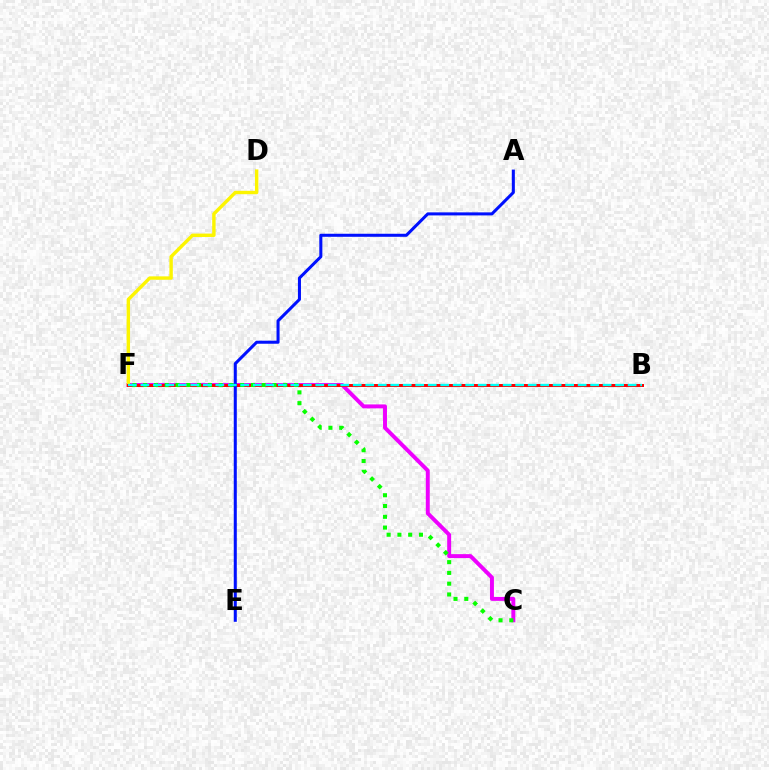{('C', 'F'): [{'color': '#ee00ff', 'line_style': 'solid', 'thickness': 2.84}, {'color': '#08ff00', 'line_style': 'dotted', 'thickness': 2.93}], ('D', 'F'): [{'color': '#fcf500', 'line_style': 'solid', 'thickness': 2.45}], ('B', 'F'): [{'color': '#ff0000', 'line_style': 'solid', 'thickness': 2.15}, {'color': '#00fff6', 'line_style': 'dashed', 'thickness': 1.7}], ('A', 'E'): [{'color': '#0010ff', 'line_style': 'solid', 'thickness': 2.19}]}